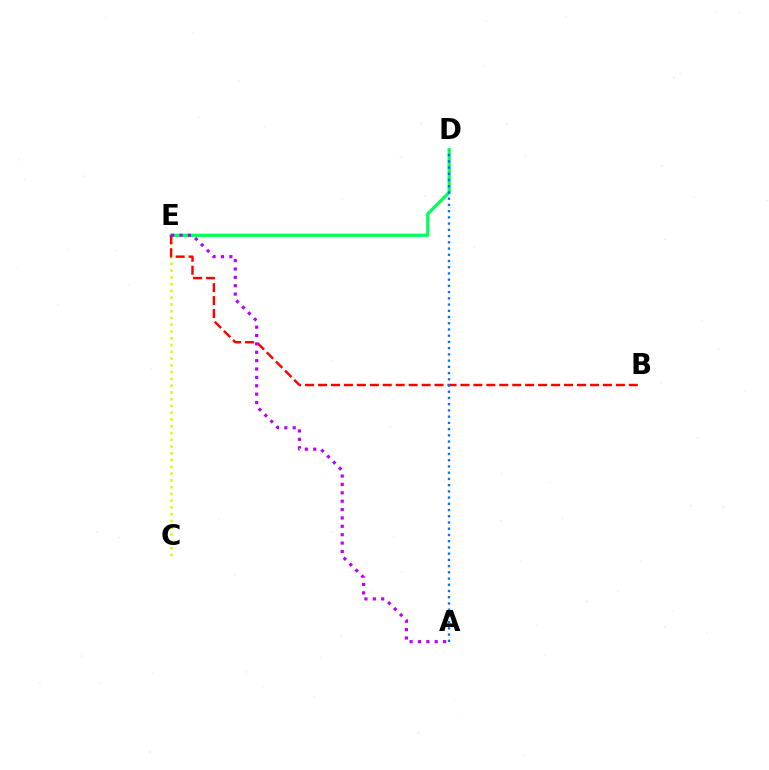{('C', 'E'): [{'color': '#d1ff00', 'line_style': 'dotted', 'thickness': 1.84}], ('D', 'E'): [{'color': '#00ff5c', 'line_style': 'solid', 'thickness': 2.31}], ('B', 'E'): [{'color': '#ff0000', 'line_style': 'dashed', 'thickness': 1.76}], ('A', 'E'): [{'color': '#b900ff', 'line_style': 'dotted', 'thickness': 2.28}], ('A', 'D'): [{'color': '#0074ff', 'line_style': 'dotted', 'thickness': 1.69}]}